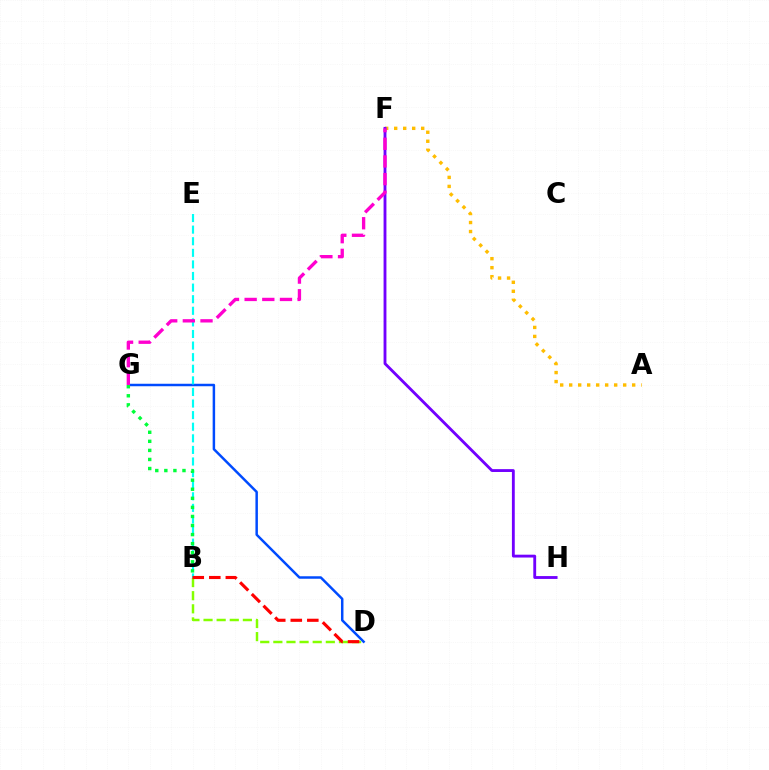{('A', 'F'): [{'color': '#ffbd00', 'line_style': 'dotted', 'thickness': 2.45}], ('F', 'H'): [{'color': '#7200ff', 'line_style': 'solid', 'thickness': 2.05}], ('D', 'G'): [{'color': '#004bff', 'line_style': 'solid', 'thickness': 1.79}], ('B', 'E'): [{'color': '#00fff6', 'line_style': 'dashed', 'thickness': 1.57}], ('B', 'D'): [{'color': '#84ff00', 'line_style': 'dashed', 'thickness': 1.78}, {'color': '#ff0000', 'line_style': 'dashed', 'thickness': 2.25}], ('F', 'G'): [{'color': '#ff00cf', 'line_style': 'dashed', 'thickness': 2.4}], ('B', 'G'): [{'color': '#00ff39', 'line_style': 'dotted', 'thickness': 2.46}]}